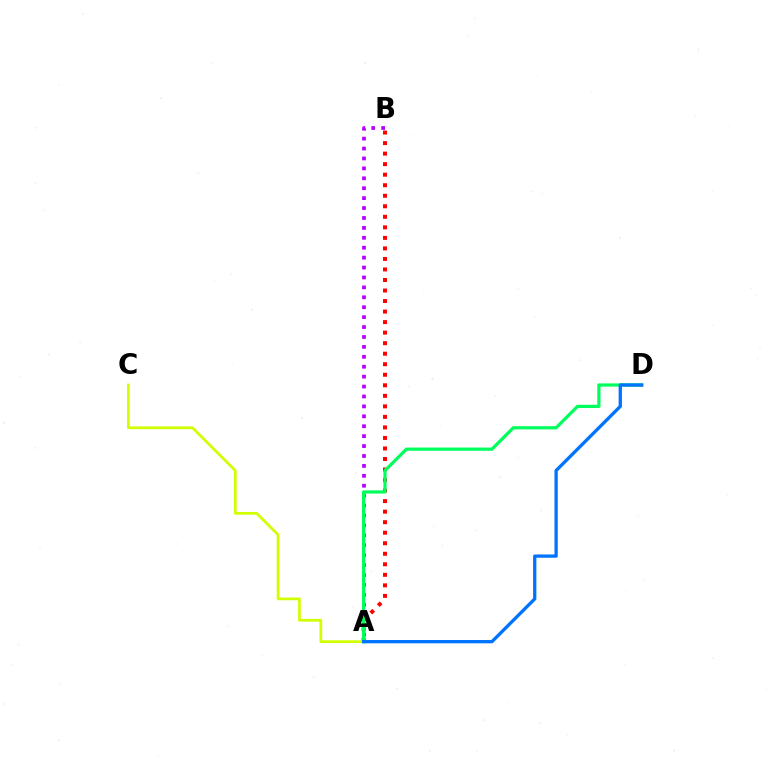{('A', 'B'): [{'color': '#ff0000', 'line_style': 'dotted', 'thickness': 2.86}, {'color': '#b900ff', 'line_style': 'dotted', 'thickness': 2.69}], ('A', 'C'): [{'color': '#d1ff00', 'line_style': 'solid', 'thickness': 1.97}], ('A', 'D'): [{'color': '#00ff5c', 'line_style': 'solid', 'thickness': 2.32}, {'color': '#0074ff', 'line_style': 'solid', 'thickness': 2.37}]}